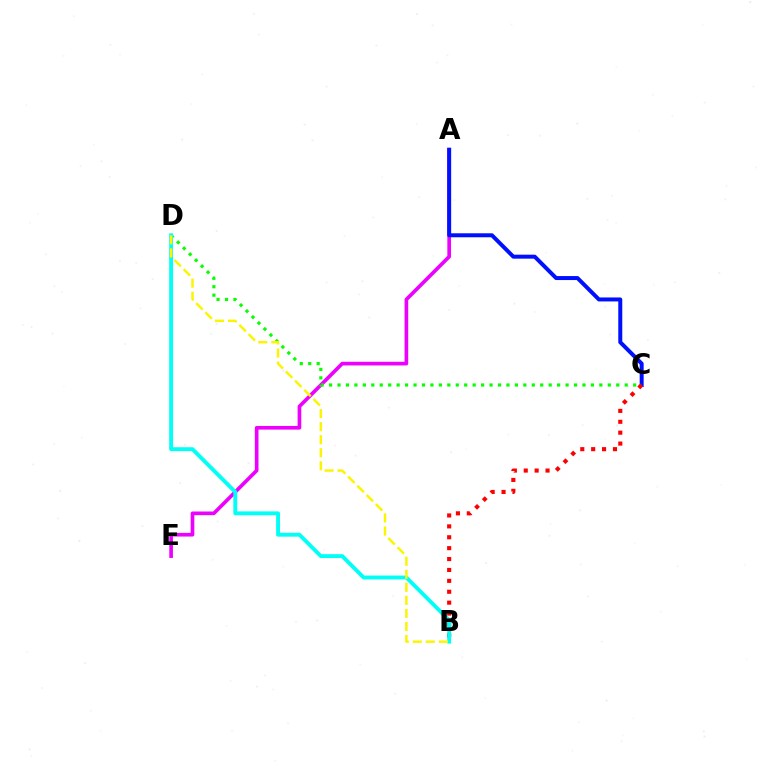{('A', 'E'): [{'color': '#ee00ff', 'line_style': 'solid', 'thickness': 2.63}], ('A', 'C'): [{'color': '#0010ff', 'line_style': 'solid', 'thickness': 2.87}], ('C', 'D'): [{'color': '#08ff00', 'line_style': 'dotted', 'thickness': 2.29}], ('B', 'C'): [{'color': '#ff0000', 'line_style': 'dotted', 'thickness': 2.96}], ('B', 'D'): [{'color': '#00fff6', 'line_style': 'solid', 'thickness': 2.79}, {'color': '#fcf500', 'line_style': 'dashed', 'thickness': 1.77}]}